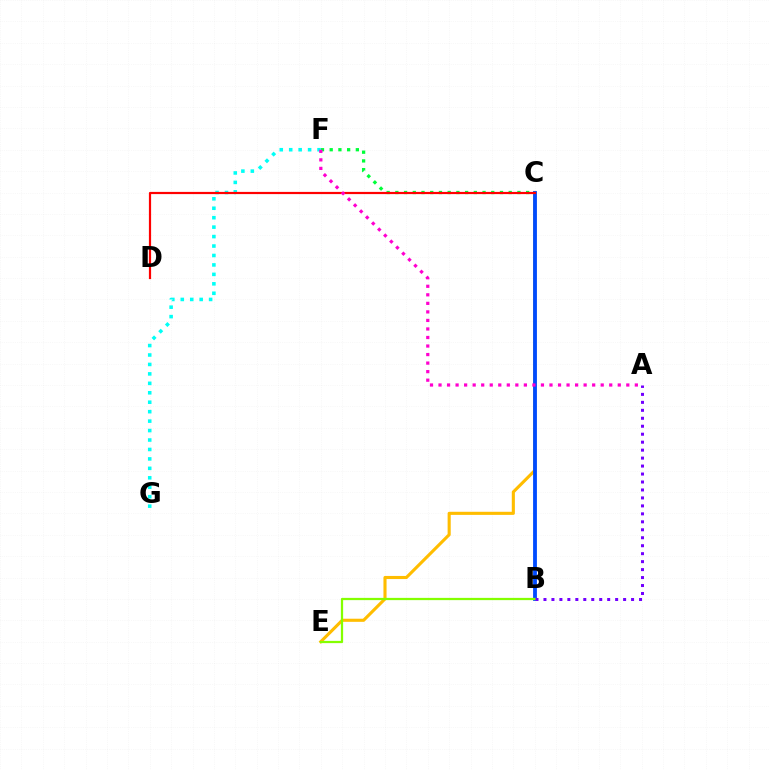{('C', 'F'): [{'color': '#00ff39', 'line_style': 'dotted', 'thickness': 2.37}], ('C', 'E'): [{'color': '#ffbd00', 'line_style': 'solid', 'thickness': 2.24}], ('B', 'C'): [{'color': '#004bff', 'line_style': 'solid', 'thickness': 2.75}], ('F', 'G'): [{'color': '#00fff6', 'line_style': 'dotted', 'thickness': 2.57}], ('B', 'E'): [{'color': '#84ff00', 'line_style': 'solid', 'thickness': 1.62}], ('C', 'D'): [{'color': '#ff0000', 'line_style': 'solid', 'thickness': 1.58}], ('A', 'B'): [{'color': '#7200ff', 'line_style': 'dotted', 'thickness': 2.16}], ('A', 'F'): [{'color': '#ff00cf', 'line_style': 'dotted', 'thickness': 2.32}]}